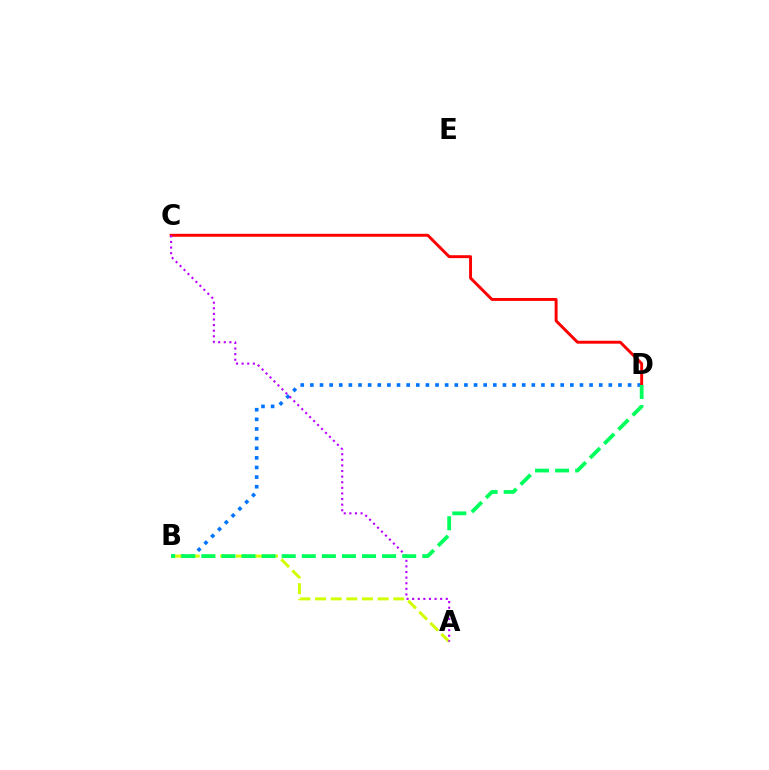{('B', 'D'): [{'color': '#0074ff', 'line_style': 'dotted', 'thickness': 2.62}, {'color': '#00ff5c', 'line_style': 'dashed', 'thickness': 2.73}], ('A', 'B'): [{'color': '#d1ff00', 'line_style': 'dashed', 'thickness': 2.13}], ('C', 'D'): [{'color': '#ff0000', 'line_style': 'solid', 'thickness': 2.11}], ('A', 'C'): [{'color': '#b900ff', 'line_style': 'dotted', 'thickness': 1.52}]}